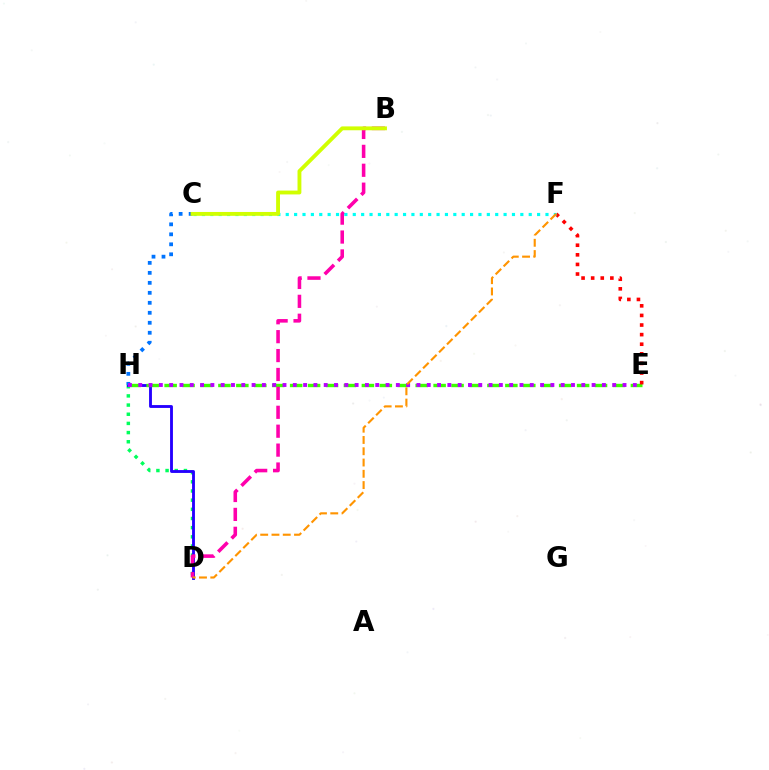{('D', 'H'): [{'color': '#00ff5c', 'line_style': 'dotted', 'thickness': 2.49}, {'color': '#2500ff', 'line_style': 'solid', 'thickness': 2.06}], ('E', 'H'): [{'color': '#3dff00', 'line_style': 'dashed', 'thickness': 2.44}, {'color': '#b900ff', 'line_style': 'dotted', 'thickness': 2.8}], ('B', 'D'): [{'color': '#ff00ac', 'line_style': 'dashed', 'thickness': 2.57}], ('C', 'H'): [{'color': '#0074ff', 'line_style': 'dotted', 'thickness': 2.71}], ('E', 'F'): [{'color': '#ff0000', 'line_style': 'dotted', 'thickness': 2.61}], ('C', 'F'): [{'color': '#00fff6', 'line_style': 'dotted', 'thickness': 2.28}], ('D', 'F'): [{'color': '#ff9400', 'line_style': 'dashed', 'thickness': 1.53}], ('B', 'C'): [{'color': '#d1ff00', 'line_style': 'solid', 'thickness': 2.78}]}